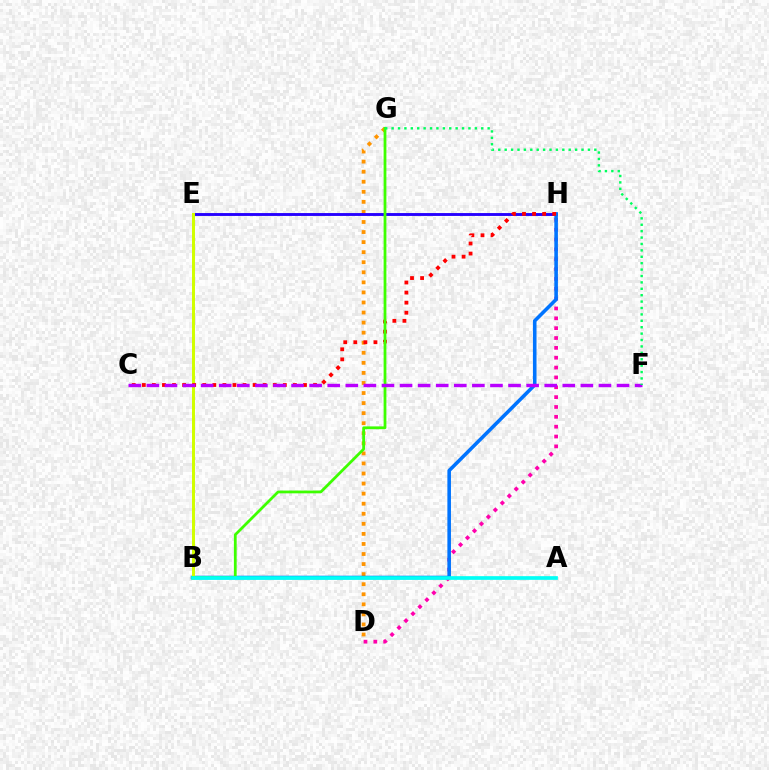{('D', 'H'): [{'color': '#ff00ac', 'line_style': 'dotted', 'thickness': 2.68}], ('D', 'G'): [{'color': '#ff9400', 'line_style': 'dotted', 'thickness': 2.73}], ('E', 'H'): [{'color': '#2500ff', 'line_style': 'solid', 'thickness': 2.07}], ('B', 'H'): [{'color': '#0074ff', 'line_style': 'solid', 'thickness': 2.58}], ('B', 'E'): [{'color': '#d1ff00', 'line_style': 'solid', 'thickness': 2.15}], ('C', 'H'): [{'color': '#ff0000', 'line_style': 'dotted', 'thickness': 2.74}], ('B', 'G'): [{'color': '#3dff00', 'line_style': 'solid', 'thickness': 2.0}], ('C', 'F'): [{'color': '#b900ff', 'line_style': 'dashed', 'thickness': 2.46}], ('F', 'G'): [{'color': '#00ff5c', 'line_style': 'dotted', 'thickness': 1.74}], ('A', 'B'): [{'color': '#00fff6', 'line_style': 'solid', 'thickness': 2.65}]}